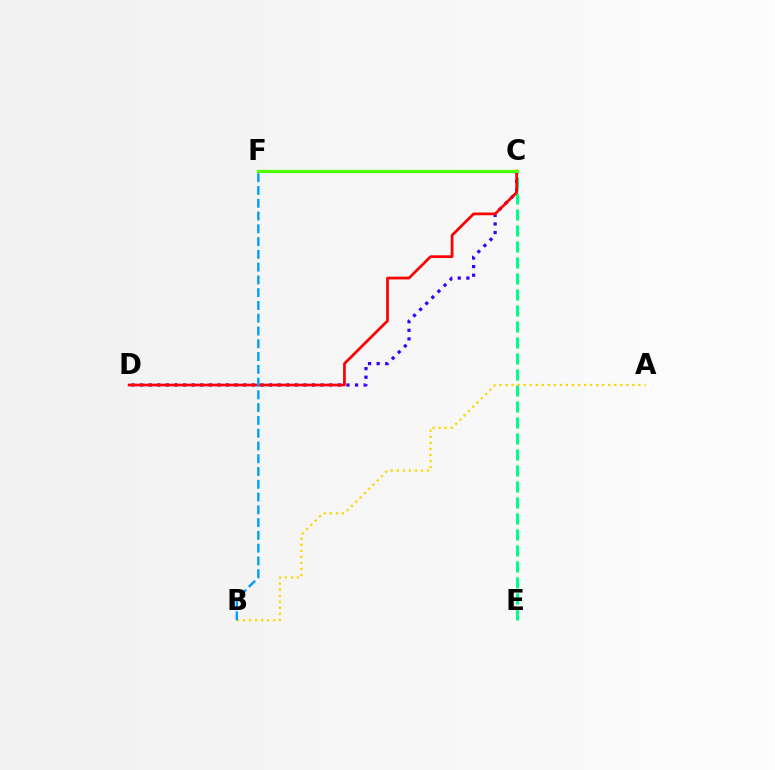{('C', 'D'): [{'color': '#3700ff', 'line_style': 'dotted', 'thickness': 2.34}, {'color': '#ff0000', 'line_style': 'solid', 'thickness': 1.97}], ('C', 'E'): [{'color': '#00ff86', 'line_style': 'dashed', 'thickness': 2.17}], ('C', 'F'): [{'color': '#ff00ed', 'line_style': 'dashed', 'thickness': 1.99}, {'color': '#4fff00', 'line_style': 'solid', 'thickness': 2.34}], ('A', 'B'): [{'color': '#ffd500', 'line_style': 'dotted', 'thickness': 1.64}], ('B', 'F'): [{'color': '#009eff', 'line_style': 'dashed', 'thickness': 1.74}]}